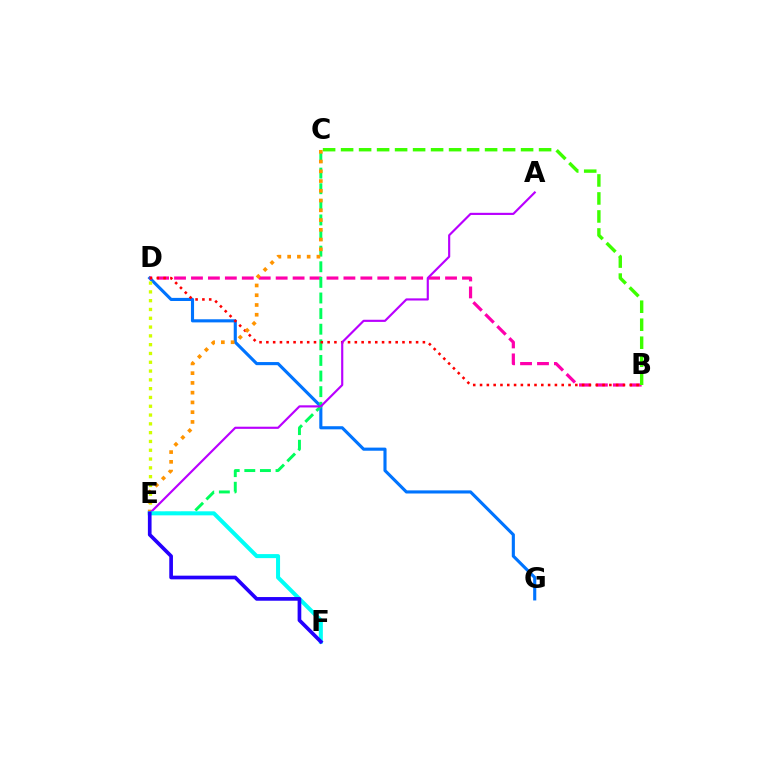{('D', 'G'): [{'color': '#0074ff', 'line_style': 'solid', 'thickness': 2.24}], ('D', 'E'): [{'color': '#d1ff00', 'line_style': 'dotted', 'thickness': 2.39}], ('B', 'D'): [{'color': '#ff00ac', 'line_style': 'dashed', 'thickness': 2.3}, {'color': '#ff0000', 'line_style': 'dotted', 'thickness': 1.85}], ('C', 'E'): [{'color': '#00ff5c', 'line_style': 'dashed', 'thickness': 2.12}, {'color': '#ff9400', 'line_style': 'dotted', 'thickness': 2.65}], ('B', 'C'): [{'color': '#3dff00', 'line_style': 'dashed', 'thickness': 2.45}], ('A', 'E'): [{'color': '#b900ff', 'line_style': 'solid', 'thickness': 1.55}], ('E', 'F'): [{'color': '#00fff6', 'line_style': 'solid', 'thickness': 2.9}, {'color': '#2500ff', 'line_style': 'solid', 'thickness': 2.65}]}